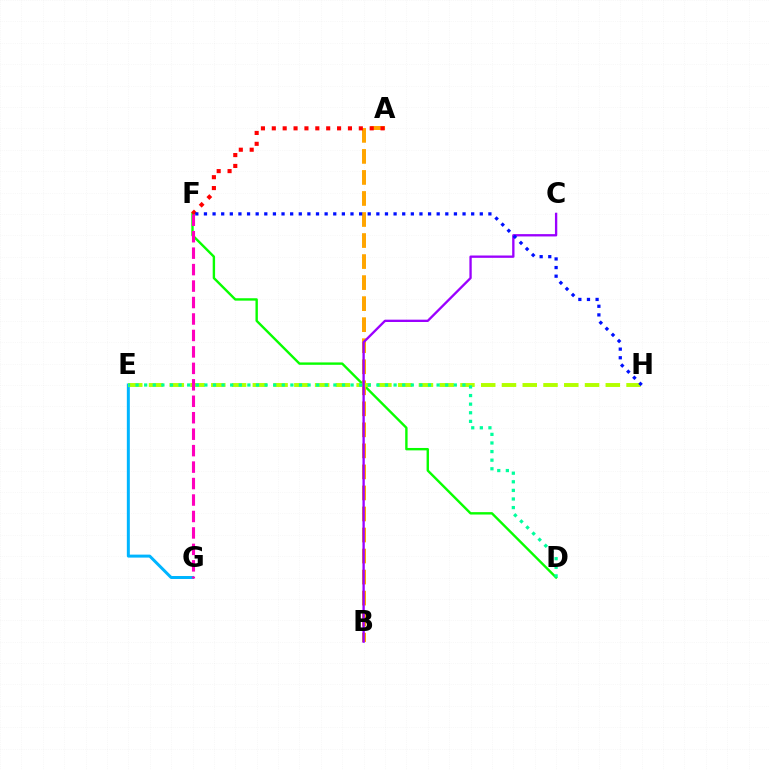{('D', 'F'): [{'color': '#08ff00', 'line_style': 'solid', 'thickness': 1.72}], ('A', 'B'): [{'color': '#ffa500', 'line_style': 'dashed', 'thickness': 2.86}], ('E', 'G'): [{'color': '#00b5ff', 'line_style': 'solid', 'thickness': 2.15}], ('E', 'H'): [{'color': '#b3ff00', 'line_style': 'dashed', 'thickness': 2.82}], ('A', 'F'): [{'color': '#ff0000', 'line_style': 'dotted', 'thickness': 2.96}], ('D', 'E'): [{'color': '#00ff9d', 'line_style': 'dotted', 'thickness': 2.34}], ('B', 'C'): [{'color': '#9b00ff', 'line_style': 'solid', 'thickness': 1.68}], ('F', 'H'): [{'color': '#0010ff', 'line_style': 'dotted', 'thickness': 2.34}], ('F', 'G'): [{'color': '#ff00bd', 'line_style': 'dashed', 'thickness': 2.24}]}